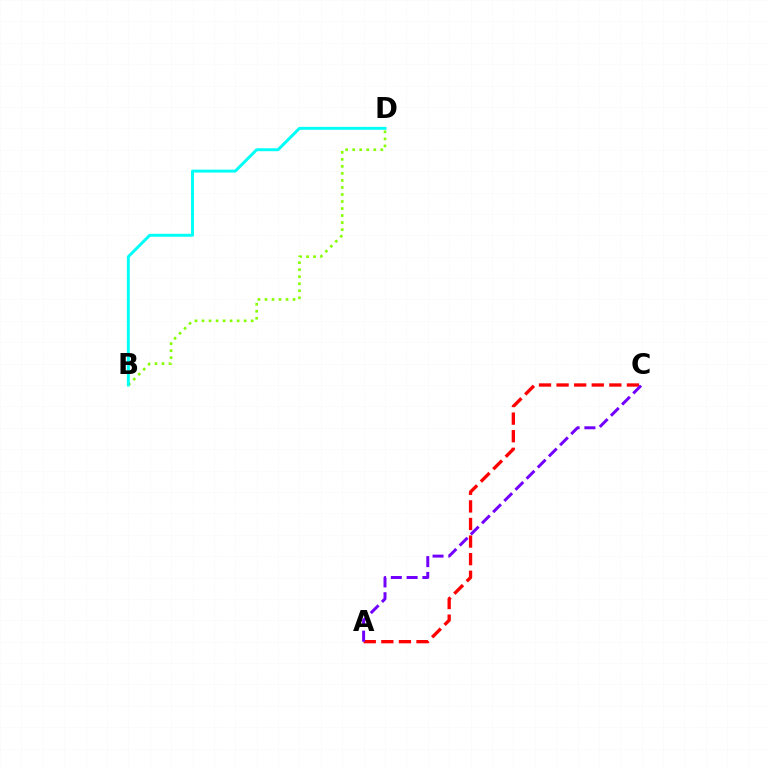{('B', 'D'): [{'color': '#84ff00', 'line_style': 'dotted', 'thickness': 1.91}, {'color': '#00fff6', 'line_style': 'solid', 'thickness': 2.12}], ('A', 'C'): [{'color': '#ff0000', 'line_style': 'dashed', 'thickness': 2.39}, {'color': '#7200ff', 'line_style': 'dashed', 'thickness': 2.14}]}